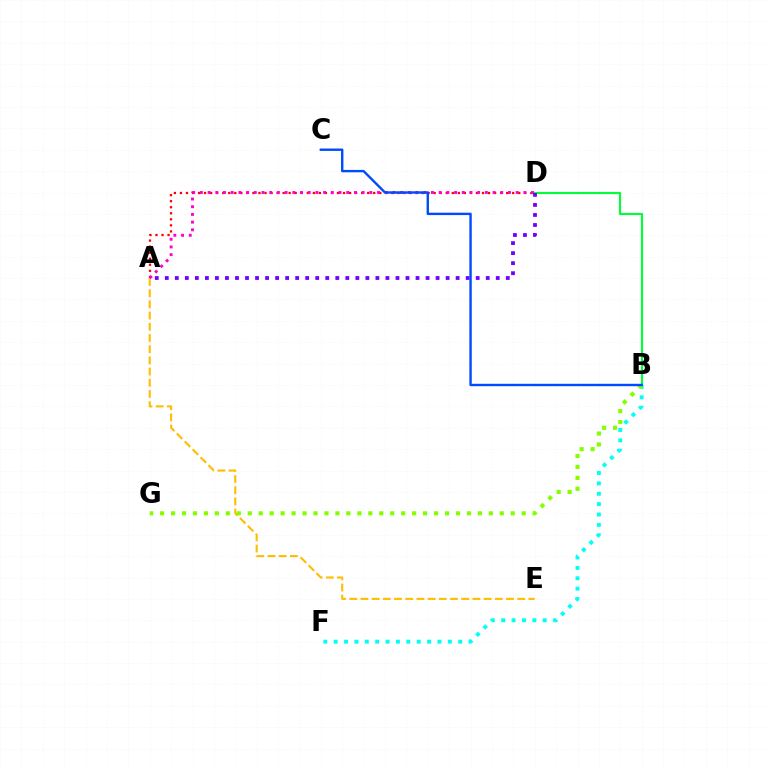{('A', 'E'): [{'color': '#ffbd00', 'line_style': 'dashed', 'thickness': 1.52}], ('B', 'D'): [{'color': '#00ff39', 'line_style': 'solid', 'thickness': 1.54}], ('B', 'F'): [{'color': '#00fff6', 'line_style': 'dotted', 'thickness': 2.82}], ('A', 'D'): [{'color': '#ff0000', 'line_style': 'dotted', 'thickness': 1.64}, {'color': '#ff00cf', 'line_style': 'dotted', 'thickness': 2.09}, {'color': '#7200ff', 'line_style': 'dotted', 'thickness': 2.73}], ('B', 'G'): [{'color': '#84ff00', 'line_style': 'dotted', 'thickness': 2.98}], ('B', 'C'): [{'color': '#004bff', 'line_style': 'solid', 'thickness': 1.72}]}